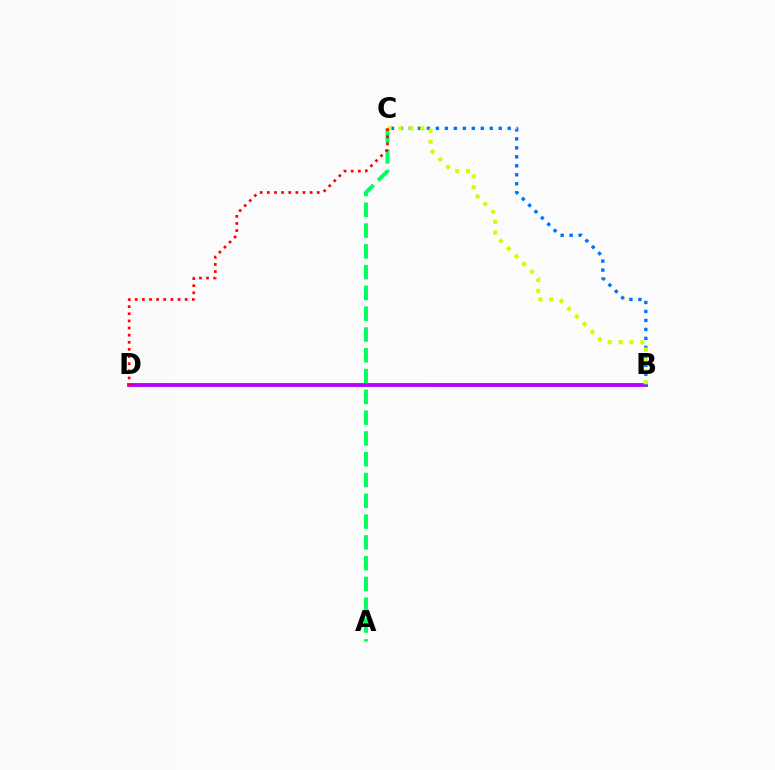{('B', 'D'): [{'color': '#b900ff', 'line_style': 'solid', 'thickness': 2.77}], ('A', 'C'): [{'color': '#00ff5c', 'line_style': 'dashed', 'thickness': 2.82}], ('B', 'C'): [{'color': '#0074ff', 'line_style': 'dotted', 'thickness': 2.44}, {'color': '#d1ff00', 'line_style': 'dotted', 'thickness': 2.95}], ('C', 'D'): [{'color': '#ff0000', 'line_style': 'dotted', 'thickness': 1.94}]}